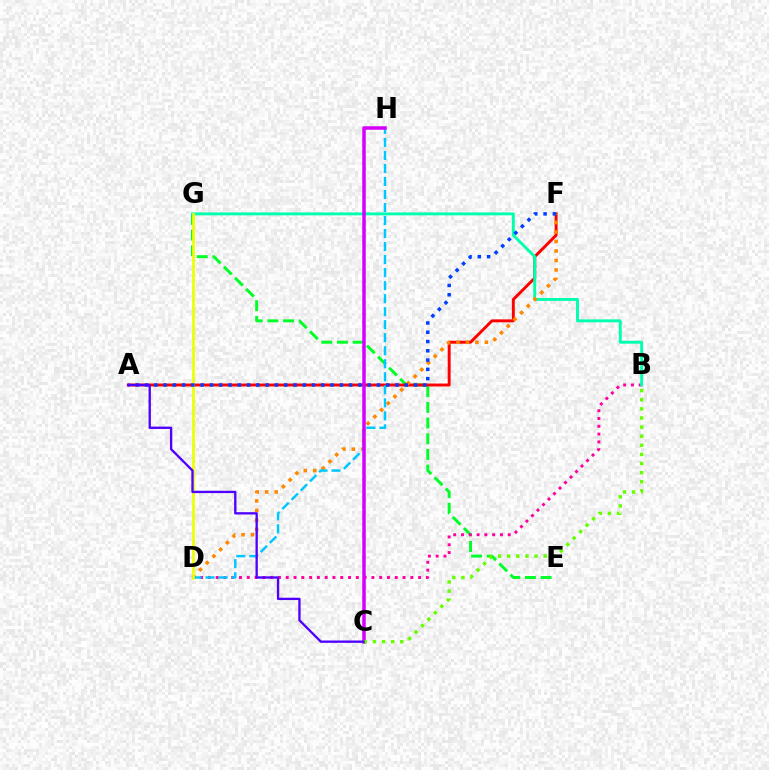{('E', 'G'): [{'color': '#00ff27', 'line_style': 'dashed', 'thickness': 2.13}], ('B', 'D'): [{'color': '#ff00a0', 'line_style': 'dotted', 'thickness': 2.12}], ('A', 'F'): [{'color': '#ff0000', 'line_style': 'solid', 'thickness': 2.11}, {'color': '#003fff', 'line_style': 'dotted', 'thickness': 2.52}], ('B', 'G'): [{'color': '#00ffaf', 'line_style': 'solid', 'thickness': 2.1}], ('D', 'F'): [{'color': '#ff8800', 'line_style': 'dotted', 'thickness': 2.58}], ('D', 'H'): [{'color': '#00c7ff', 'line_style': 'dashed', 'thickness': 1.77}], ('D', 'G'): [{'color': '#eeff00', 'line_style': 'solid', 'thickness': 1.94}], ('C', 'H'): [{'color': '#d600ff', 'line_style': 'solid', 'thickness': 2.52}], ('B', 'C'): [{'color': '#66ff00', 'line_style': 'dotted', 'thickness': 2.48}], ('A', 'C'): [{'color': '#4f00ff', 'line_style': 'solid', 'thickness': 1.68}]}